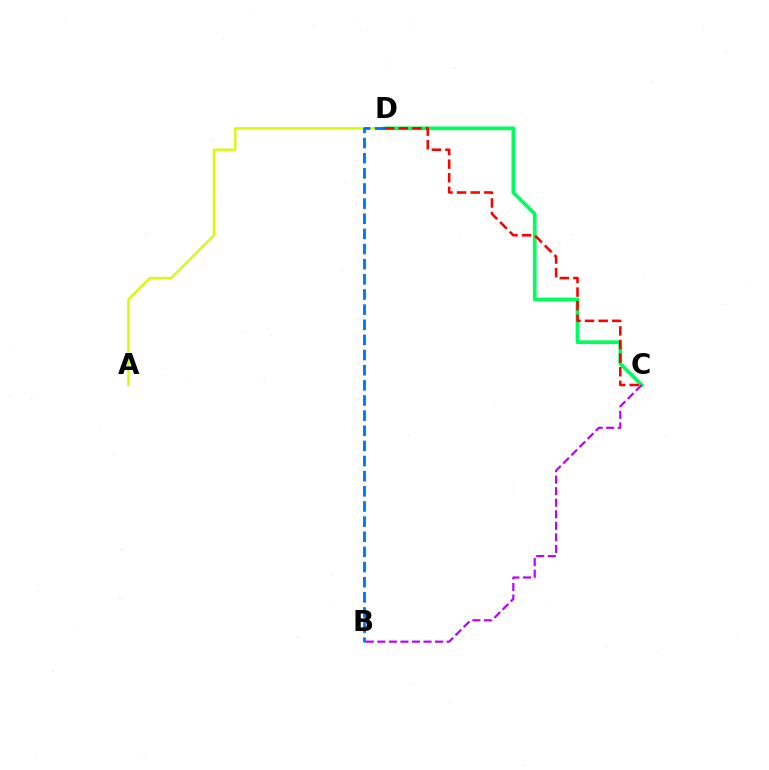{('A', 'D'): [{'color': '#d1ff00', 'line_style': 'solid', 'thickness': 1.67}], ('C', 'D'): [{'color': '#00ff5c', 'line_style': 'solid', 'thickness': 2.68}, {'color': '#ff0000', 'line_style': 'dashed', 'thickness': 1.85}], ('B', 'D'): [{'color': '#0074ff', 'line_style': 'dashed', 'thickness': 2.06}], ('B', 'C'): [{'color': '#b900ff', 'line_style': 'dashed', 'thickness': 1.57}]}